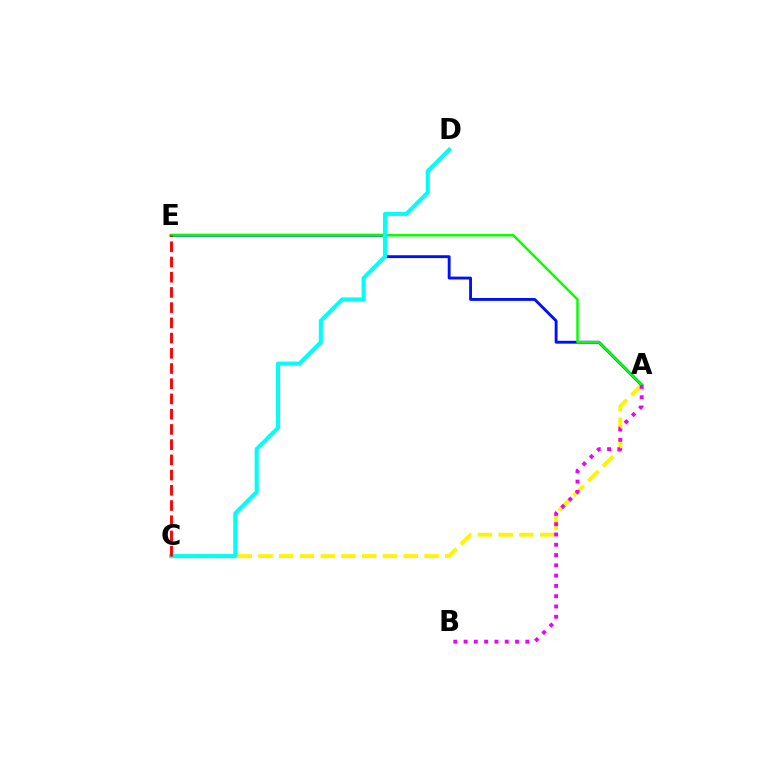{('A', 'C'): [{'color': '#fcf500', 'line_style': 'dashed', 'thickness': 2.82}], ('A', 'E'): [{'color': '#0010ff', 'line_style': 'solid', 'thickness': 2.07}, {'color': '#08ff00', 'line_style': 'solid', 'thickness': 1.79}], ('A', 'B'): [{'color': '#ee00ff', 'line_style': 'dotted', 'thickness': 2.8}], ('C', 'D'): [{'color': '#00fff6', 'line_style': 'solid', 'thickness': 2.93}], ('C', 'E'): [{'color': '#ff0000', 'line_style': 'dashed', 'thickness': 2.07}]}